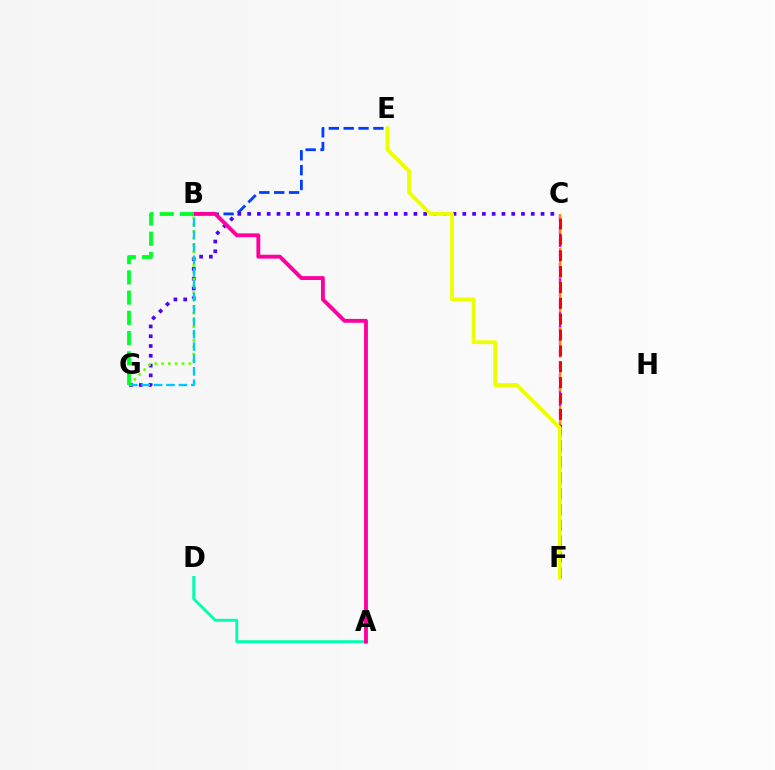{('C', 'F'): [{'color': '#d600ff', 'line_style': 'dashed', 'thickness': 1.66}, {'color': '#ff8800', 'line_style': 'dashed', 'thickness': 1.54}, {'color': '#ff0000', 'line_style': 'dashed', 'thickness': 2.15}], ('B', 'E'): [{'color': '#003fff', 'line_style': 'dashed', 'thickness': 2.02}], ('C', 'G'): [{'color': '#4f00ff', 'line_style': 'dotted', 'thickness': 2.66}], ('B', 'G'): [{'color': '#66ff00', 'line_style': 'dotted', 'thickness': 1.85}, {'color': '#00c7ff', 'line_style': 'dashed', 'thickness': 1.68}, {'color': '#00ff27', 'line_style': 'dashed', 'thickness': 2.75}], ('A', 'D'): [{'color': '#00ffaf', 'line_style': 'solid', 'thickness': 2.09}], ('A', 'B'): [{'color': '#ff00a0', 'line_style': 'solid', 'thickness': 2.79}], ('E', 'F'): [{'color': '#eeff00', 'line_style': 'solid', 'thickness': 2.79}]}